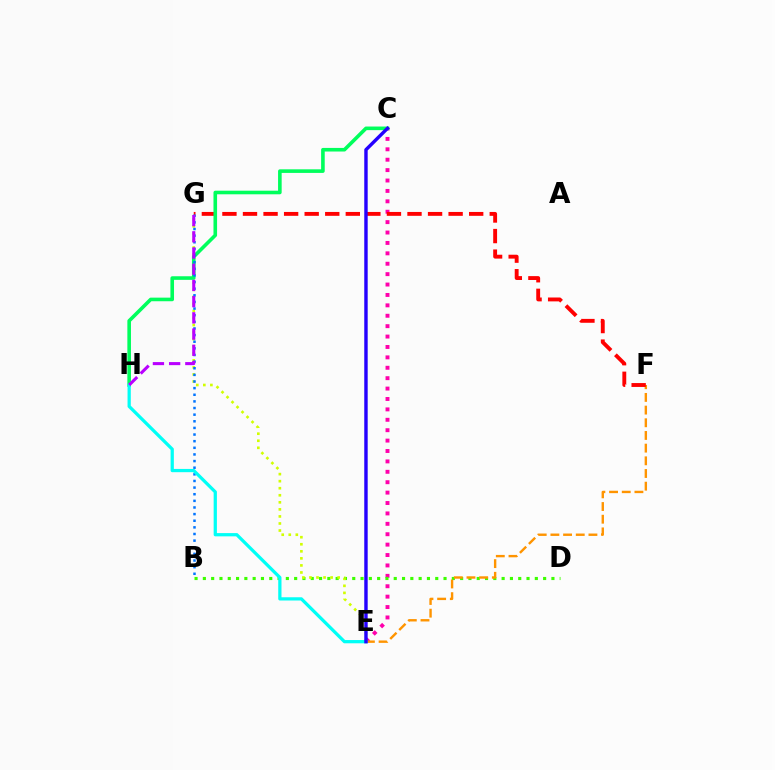{('C', 'E'): [{'color': '#ff00ac', 'line_style': 'dotted', 'thickness': 2.83}, {'color': '#2500ff', 'line_style': 'solid', 'thickness': 2.46}], ('B', 'D'): [{'color': '#3dff00', 'line_style': 'dotted', 'thickness': 2.25}], ('E', 'G'): [{'color': '#d1ff00', 'line_style': 'dotted', 'thickness': 1.92}], ('E', 'F'): [{'color': '#ff9400', 'line_style': 'dashed', 'thickness': 1.72}], ('F', 'G'): [{'color': '#ff0000', 'line_style': 'dashed', 'thickness': 2.79}], ('C', 'H'): [{'color': '#00ff5c', 'line_style': 'solid', 'thickness': 2.59}], ('B', 'G'): [{'color': '#0074ff', 'line_style': 'dotted', 'thickness': 1.8}], ('E', 'H'): [{'color': '#00fff6', 'line_style': 'solid', 'thickness': 2.34}], ('G', 'H'): [{'color': '#b900ff', 'line_style': 'dashed', 'thickness': 2.2}]}